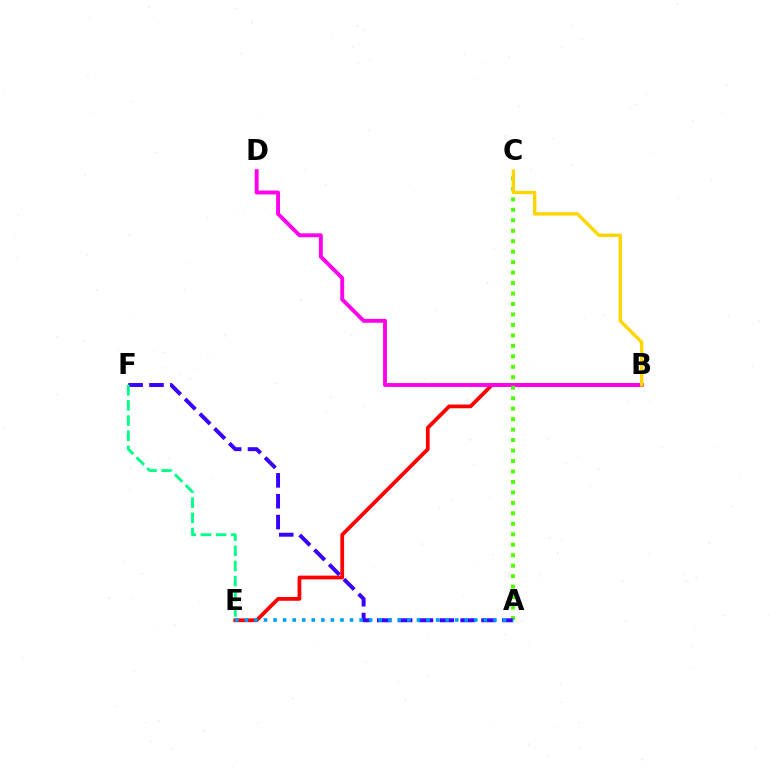{('B', 'E'): [{'color': '#ff0000', 'line_style': 'solid', 'thickness': 2.71}], ('B', 'D'): [{'color': '#ff00ed', 'line_style': 'solid', 'thickness': 2.79}], ('A', 'C'): [{'color': '#4fff00', 'line_style': 'dotted', 'thickness': 2.84}], ('A', 'F'): [{'color': '#3700ff', 'line_style': 'dashed', 'thickness': 2.83}], ('A', 'E'): [{'color': '#009eff', 'line_style': 'dotted', 'thickness': 2.6}], ('E', 'F'): [{'color': '#00ff86', 'line_style': 'dashed', 'thickness': 2.06}], ('B', 'C'): [{'color': '#ffd500', 'line_style': 'solid', 'thickness': 2.43}]}